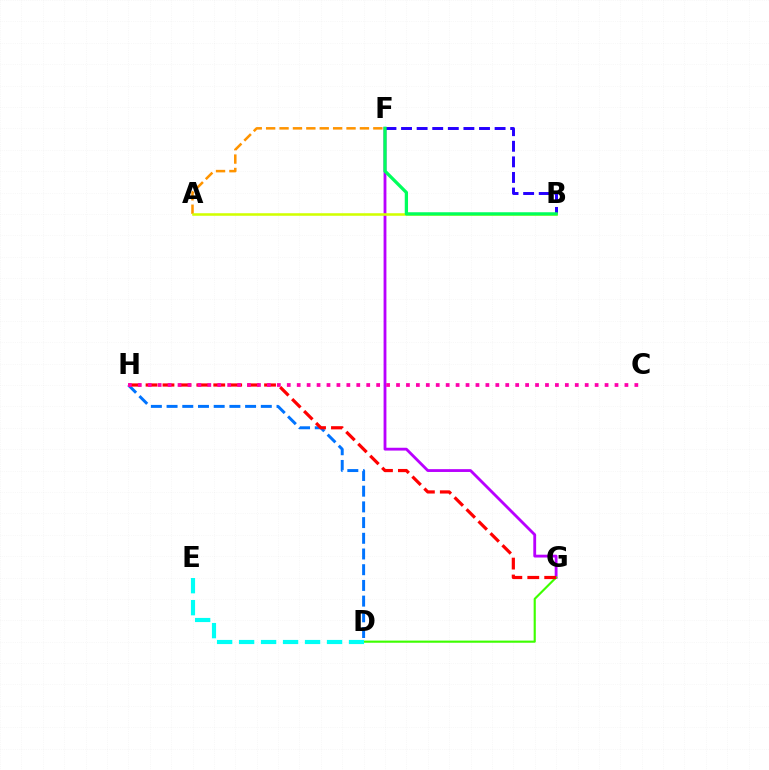{('F', 'G'): [{'color': '#b900ff', 'line_style': 'solid', 'thickness': 2.03}], ('A', 'F'): [{'color': '#ff9400', 'line_style': 'dashed', 'thickness': 1.82}], ('D', 'G'): [{'color': '#3dff00', 'line_style': 'solid', 'thickness': 1.54}], ('D', 'E'): [{'color': '#00fff6', 'line_style': 'dashed', 'thickness': 2.99}], ('D', 'H'): [{'color': '#0074ff', 'line_style': 'dashed', 'thickness': 2.13}], ('G', 'H'): [{'color': '#ff0000', 'line_style': 'dashed', 'thickness': 2.3}], ('B', 'F'): [{'color': '#2500ff', 'line_style': 'dashed', 'thickness': 2.12}, {'color': '#00ff5c', 'line_style': 'solid', 'thickness': 2.36}], ('C', 'H'): [{'color': '#ff00ac', 'line_style': 'dotted', 'thickness': 2.7}], ('A', 'B'): [{'color': '#d1ff00', 'line_style': 'solid', 'thickness': 1.83}]}